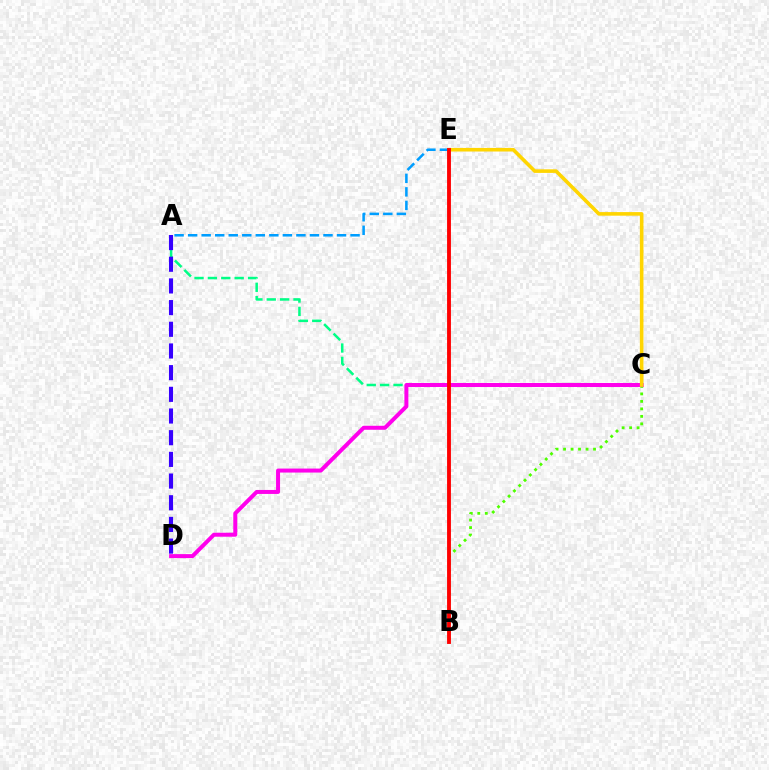{('A', 'C'): [{'color': '#00ff86', 'line_style': 'dashed', 'thickness': 1.82}], ('A', 'D'): [{'color': '#3700ff', 'line_style': 'dashed', 'thickness': 2.95}], ('B', 'C'): [{'color': '#4fff00', 'line_style': 'dotted', 'thickness': 2.04}], ('C', 'D'): [{'color': '#ff00ed', 'line_style': 'solid', 'thickness': 2.87}], ('C', 'E'): [{'color': '#ffd500', 'line_style': 'solid', 'thickness': 2.59}], ('A', 'E'): [{'color': '#009eff', 'line_style': 'dashed', 'thickness': 1.84}], ('B', 'E'): [{'color': '#ff0000', 'line_style': 'solid', 'thickness': 2.78}]}